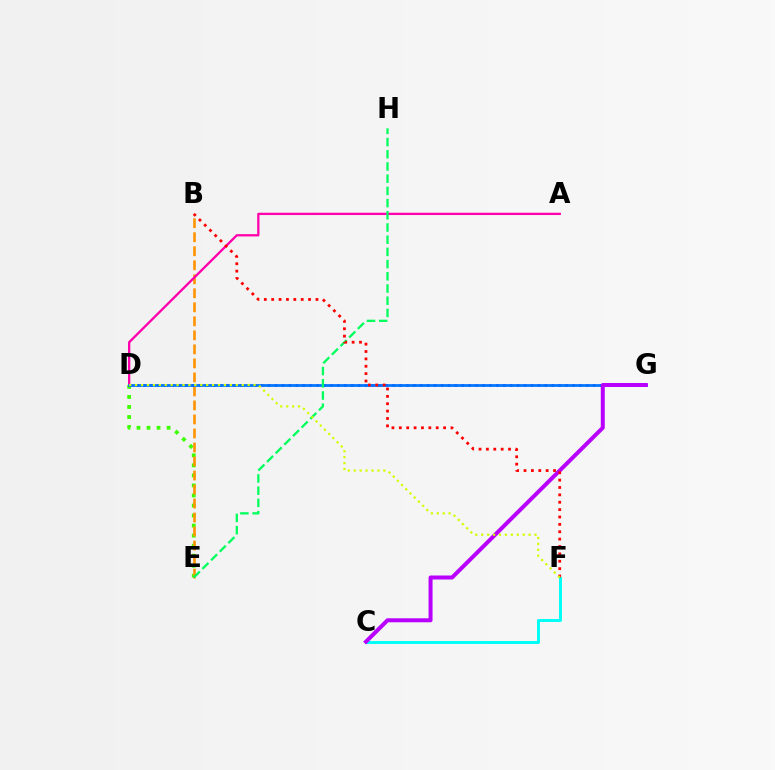{('C', 'F'): [{'color': '#00fff6', 'line_style': 'solid', 'thickness': 2.13}], ('D', 'E'): [{'color': '#3dff00', 'line_style': 'dotted', 'thickness': 2.73}], ('B', 'E'): [{'color': '#ff9400', 'line_style': 'dashed', 'thickness': 1.9}], ('D', 'G'): [{'color': '#2500ff', 'line_style': 'dotted', 'thickness': 1.88}, {'color': '#0074ff', 'line_style': 'solid', 'thickness': 1.97}], ('A', 'D'): [{'color': '#ff00ac', 'line_style': 'solid', 'thickness': 1.66}], ('C', 'G'): [{'color': '#b900ff', 'line_style': 'solid', 'thickness': 2.88}], ('E', 'H'): [{'color': '#00ff5c', 'line_style': 'dashed', 'thickness': 1.66}], ('B', 'F'): [{'color': '#ff0000', 'line_style': 'dotted', 'thickness': 2.0}], ('D', 'F'): [{'color': '#d1ff00', 'line_style': 'dotted', 'thickness': 1.61}]}